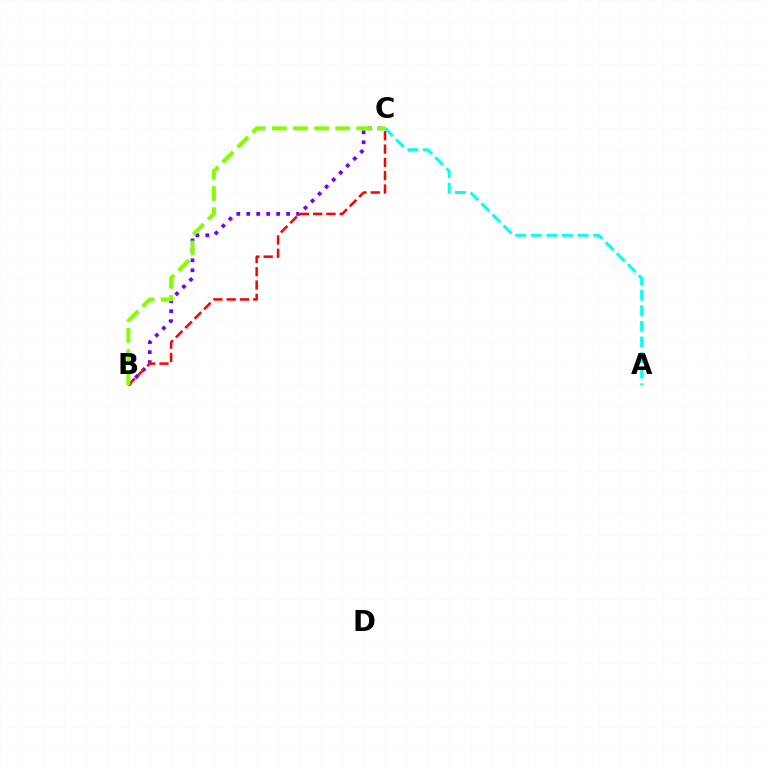{('B', 'C'): [{'color': '#7200ff', 'line_style': 'dotted', 'thickness': 2.71}, {'color': '#ff0000', 'line_style': 'dashed', 'thickness': 1.81}, {'color': '#84ff00', 'line_style': 'dashed', 'thickness': 2.87}], ('A', 'C'): [{'color': '#00fff6', 'line_style': 'dashed', 'thickness': 2.12}]}